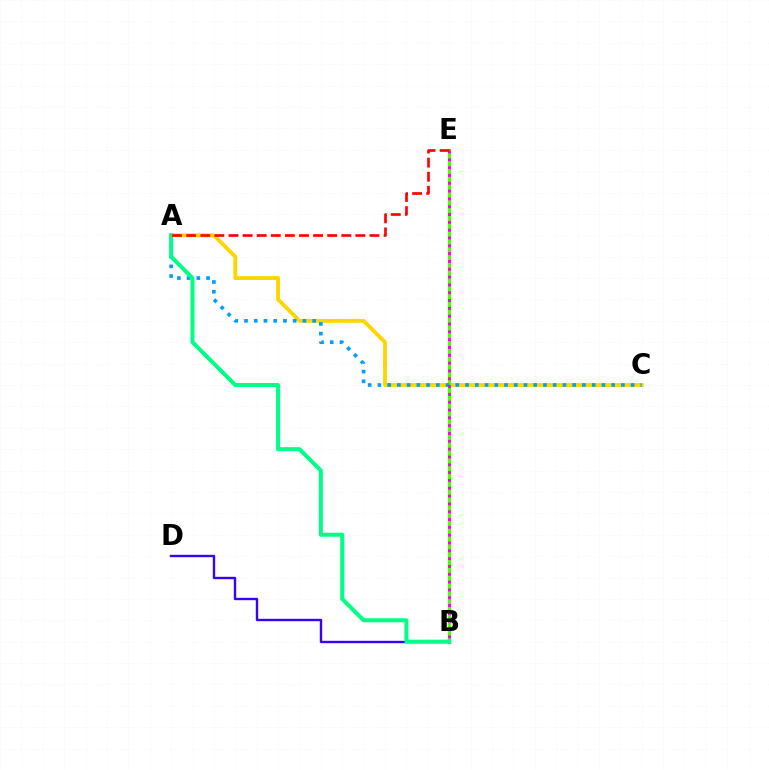{('A', 'C'): [{'color': '#ffd500', 'line_style': 'solid', 'thickness': 2.77}, {'color': '#009eff', 'line_style': 'dotted', 'thickness': 2.65}], ('B', 'E'): [{'color': '#4fff00', 'line_style': 'solid', 'thickness': 2.34}, {'color': '#ff00ed', 'line_style': 'dotted', 'thickness': 2.12}], ('B', 'D'): [{'color': '#3700ff', 'line_style': 'solid', 'thickness': 1.72}], ('A', 'B'): [{'color': '#00ff86', 'line_style': 'solid', 'thickness': 2.9}], ('A', 'E'): [{'color': '#ff0000', 'line_style': 'dashed', 'thickness': 1.92}]}